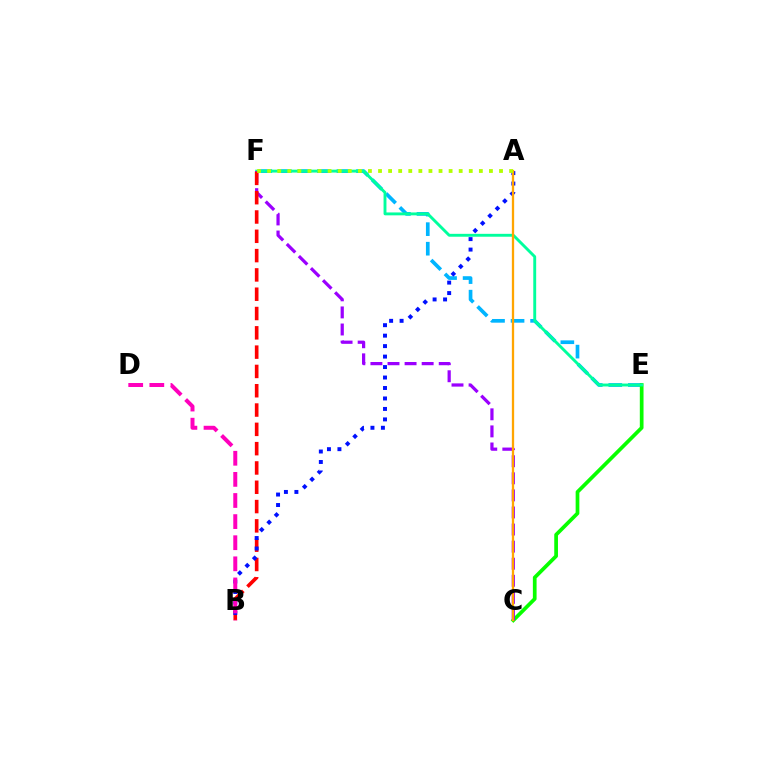{('E', 'F'): [{'color': '#00b5ff', 'line_style': 'dashed', 'thickness': 2.66}, {'color': '#00ff9d', 'line_style': 'solid', 'thickness': 2.08}], ('C', 'E'): [{'color': '#08ff00', 'line_style': 'solid', 'thickness': 2.68}], ('C', 'F'): [{'color': '#9b00ff', 'line_style': 'dashed', 'thickness': 2.32}], ('B', 'F'): [{'color': '#ff0000', 'line_style': 'dashed', 'thickness': 2.62}], ('A', 'B'): [{'color': '#0010ff', 'line_style': 'dotted', 'thickness': 2.84}], ('A', 'C'): [{'color': '#ffa500', 'line_style': 'solid', 'thickness': 1.65}], ('A', 'F'): [{'color': '#b3ff00', 'line_style': 'dotted', 'thickness': 2.74}], ('B', 'D'): [{'color': '#ff00bd', 'line_style': 'dashed', 'thickness': 2.87}]}